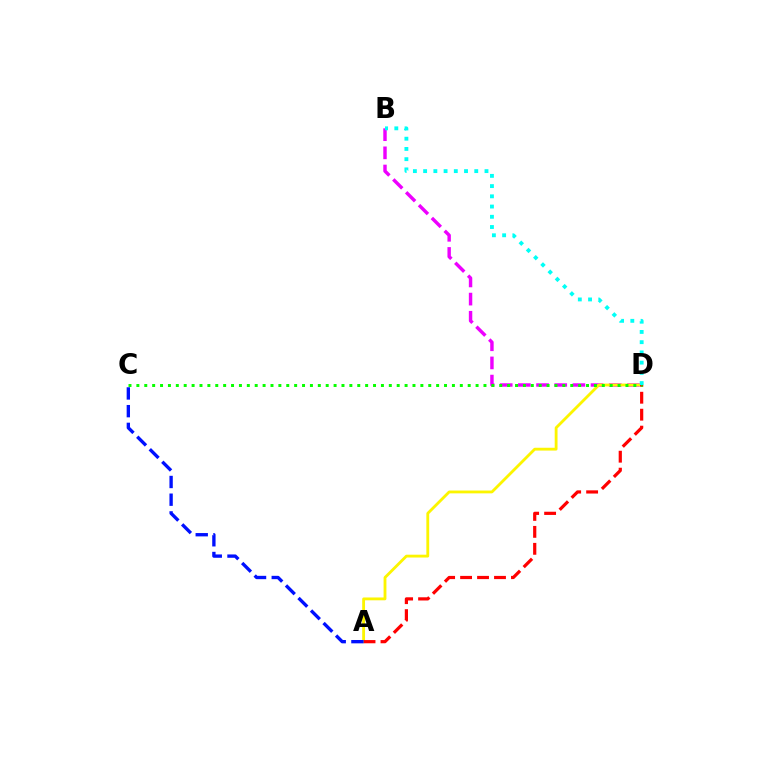{('B', 'D'): [{'color': '#ee00ff', 'line_style': 'dashed', 'thickness': 2.47}, {'color': '#00fff6', 'line_style': 'dotted', 'thickness': 2.78}], ('A', 'D'): [{'color': '#fcf500', 'line_style': 'solid', 'thickness': 2.03}, {'color': '#ff0000', 'line_style': 'dashed', 'thickness': 2.3}], ('A', 'C'): [{'color': '#0010ff', 'line_style': 'dashed', 'thickness': 2.41}], ('C', 'D'): [{'color': '#08ff00', 'line_style': 'dotted', 'thickness': 2.14}]}